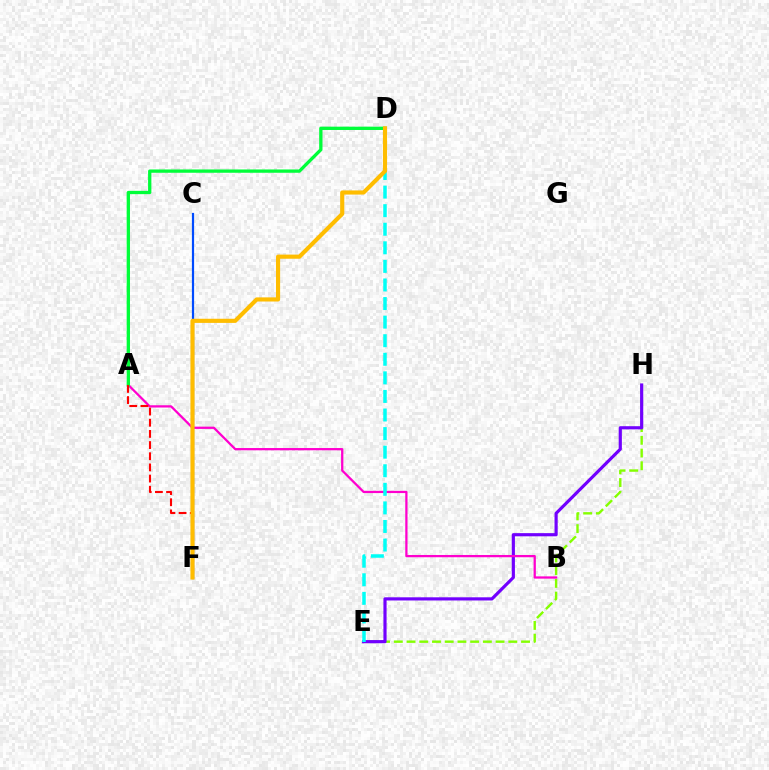{('E', 'H'): [{'color': '#84ff00', 'line_style': 'dashed', 'thickness': 1.73}, {'color': '#7200ff', 'line_style': 'solid', 'thickness': 2.28}], ('A', 'B'): [{'color': '#ff00cf', 'line_style': 'solid', 'thickness': 1.63}], ('C', 'F'): [{'color': '#004bff', 'line_style': 'solid', 'thickness': 1.58}], ('A', 'D'): [{'color': '#00ff39', 'line_style': 'solid', 'thickness': 2.38}], ('A', 'F'): [{'color': '#ff0000', 'line_style': 'dashed', 'thickness': 1.52}], ('D', 'E'): [{'color': '#00fff6', 'line_style': 'dashed', 'thickness': 2.52}], ('D', 'F'): [{'color': '#ffbd00', 'line_style': 'solid', 'thickness': 2.98}]}